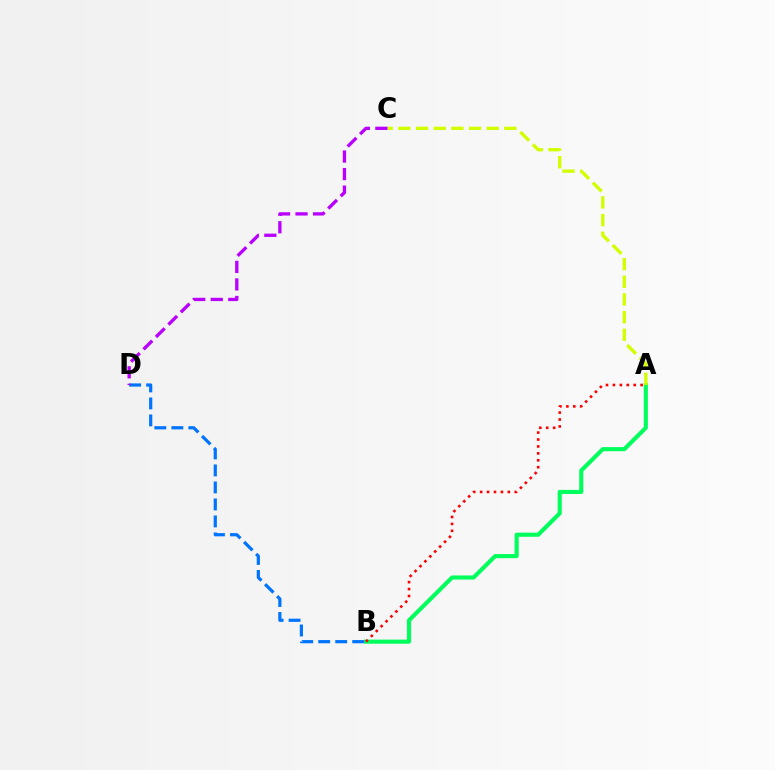{('A', 'B'): [{'color': '#00ff5c', 'line_style': 'solid', 'thickness': 2.96}, {'color': '#ff0000', 'line_style': 'dotted', 'thickness': 1.88}], ('B', 'D'): [{'color': '#0074ff', 'line_style': 'dashed', 'thickness': 2.31}], ('A', 'C'): [{'color': '#d1ff00', 'line_style': 'dashed', 'thickness': 2.4}], ('C', 'D'): [{'color': '#b900ff', 'line_style': 'dashed', 'thickness': 2.38}]}